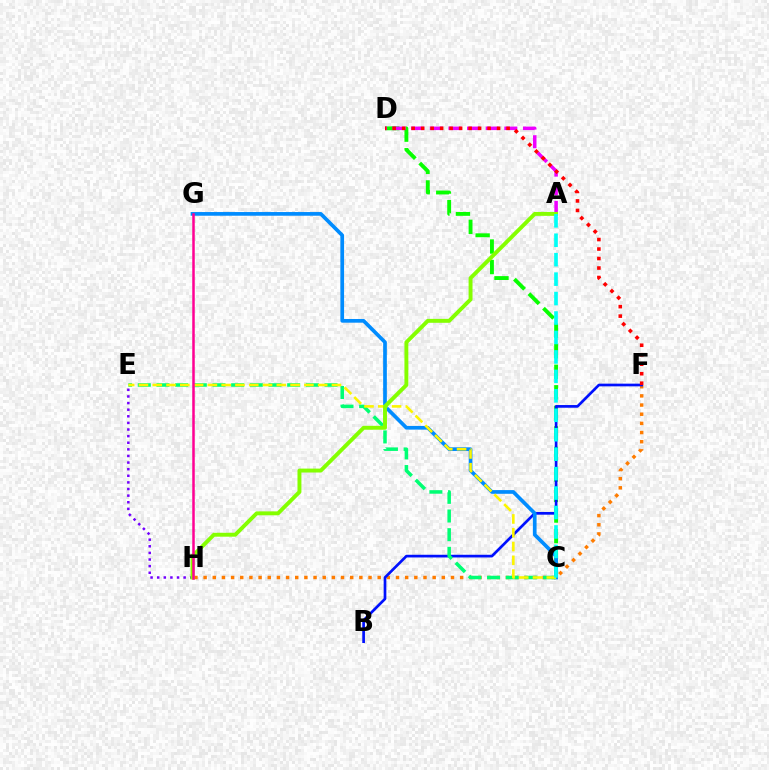{('F', 'H'): [{'color': '#ff7c00', 'line_style': 'dotted', 'thickness': 2.49}], ('C', 'D'): [{'color': '#08ff00', 'line_style': 'dashed', 'thickness': 2.79}], ('B', 'F'): [{'color': '#0010ff', 'line_style': 'solid', 'thickness': 1.94}], ('A', 'D'): [{'color': '#ee00ff', 'line_style': 'dashed', 'thickness': 2.53}], ('C', 'G'): [{'color': '#008cff', 'line_style': 'solid', 'thickness': 2.66}], ('E', 'H'): [{'color': '#7200ff', 'line_style': 'dotted', 'thickness': 1.8}], ('D', 'F'): [{'color': '#ff0000', 'line_style': 'dotted', 'thickness': 2.58}], ('C', 'E'): [{'color': '#00ff74', 'line_style': 'dashed', 'thickness': 2.54}, {'color': '#fcf500', 'line_style': 'dashed', 'thickness': 1.87}], ('A', 'H'): [{'color': '#84ff00', 'line_style': 'solid', 'thickness': 2.82}], ('A', 'C'): [{'color': '#00fff6', 'line_style': 'dashed', 'thickness': 2.64}], ('G', 'H'): [{'color': '#ff0094', 'line_style': 'solid', 'thickness': 1.81}]}